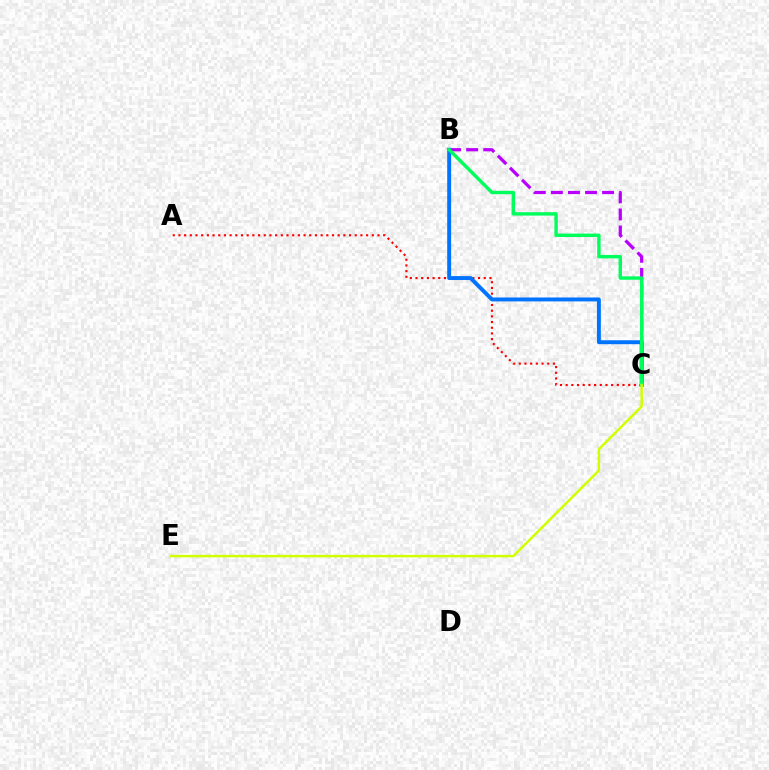{('B', 'C'): [{'color': '#b900ff', 'line_style': 'dashed', 'thickness': 2.32}, {'color': '#0074ff', 'line_style': 'solid', 'thickness': 2.83}, {'color': '#00ff5c', 'line_style': 'solid', 'thickness': 2.47}], ('A', 'C'): [{'color': '#ff0000', 'line_style': 'dotted', 'thickness': 1.55}], ('C', 'E'): [{'color': '#d1ff00', 'line_style': 'solid', 'thickness': 1.8}]}